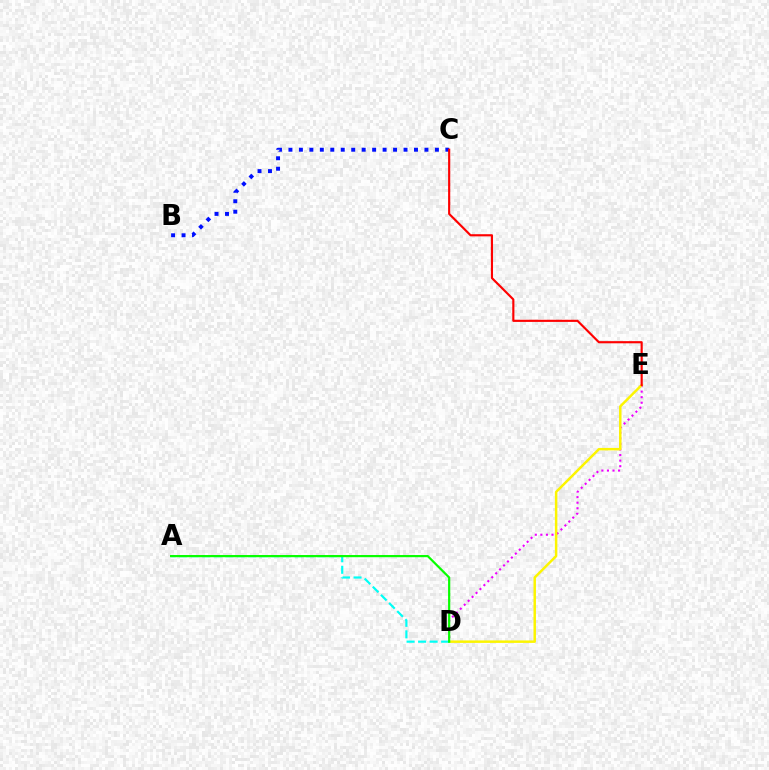{('D', 'E'): [{'color': '#ee00ff', 'line_style': 'dotted', 'thickness': 1.51}, {'color': '#fcf500', 'line_style': 'solid', 'thickness': 1.78}], ('B', 'C'): [{'color': '#0010ff', 'line_style': 'dotted', 'thickness': 2.84}], ('C', 'E'): [{'color': '#ff0000', 'line_style': 'solid', 'thickness': 1.55}], ('A', 'D'): [{'color': '#00fff6', 'line_style': 'dashed', 'thickness': 1.56}, {'color': '#08ff00', 'line_style': 'solid', 'thickness': 1.58}]}